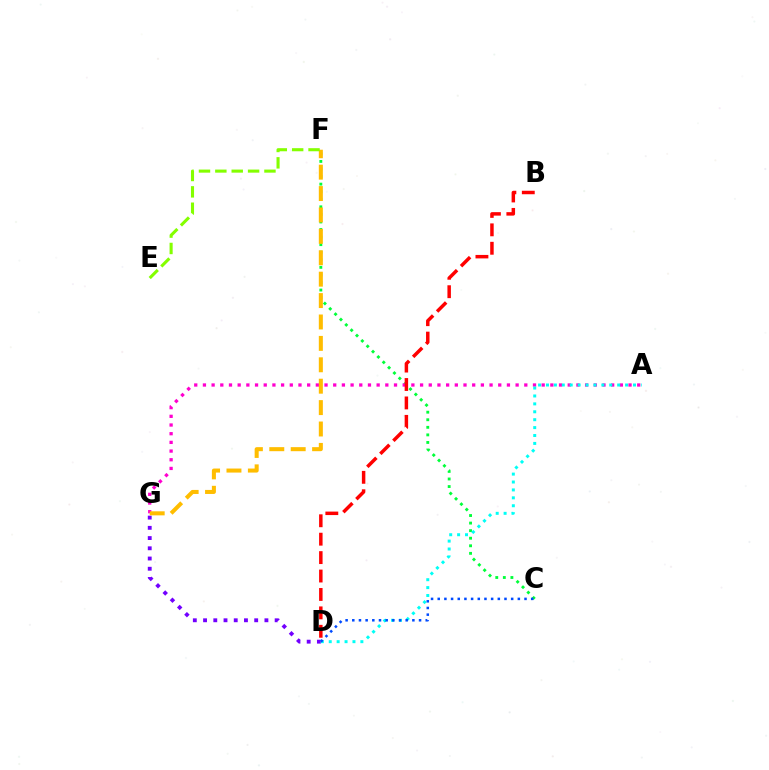{('C', 'F'): [{'color': '#00ff39', 'line_style': 'dotted', 'thickness': 2.06}], ('D', 'G'): [{'color': '#7200ff', 'line_style': 'dotted', 'thickness': 2.78}], ('A', 'G'): [{'color': '#ff00cf', 'line_style': 'dotted', 'thickness': 2.36}], ('A', 'D'): [{'color': '#00fff6', 'line_style': 'dotted', 'thickness': 2.15}], ('C', 'D'): [{'color': '#004bff', 'line_style': 'dotted', 'thickness': 1.81}], ('B', 'D'): [{'color': '#ff0000', 'line_style': 'dashed', 'thickness': 2.5}], ('F', 'G'): [{'color': '#ffbd00', 'line_style': 'dashed', 'thickness': 2.91}], ('E', 'F'): [{'color': '#84ff00', 'line_style': 'dashed', 'thickness': 2.22}]}